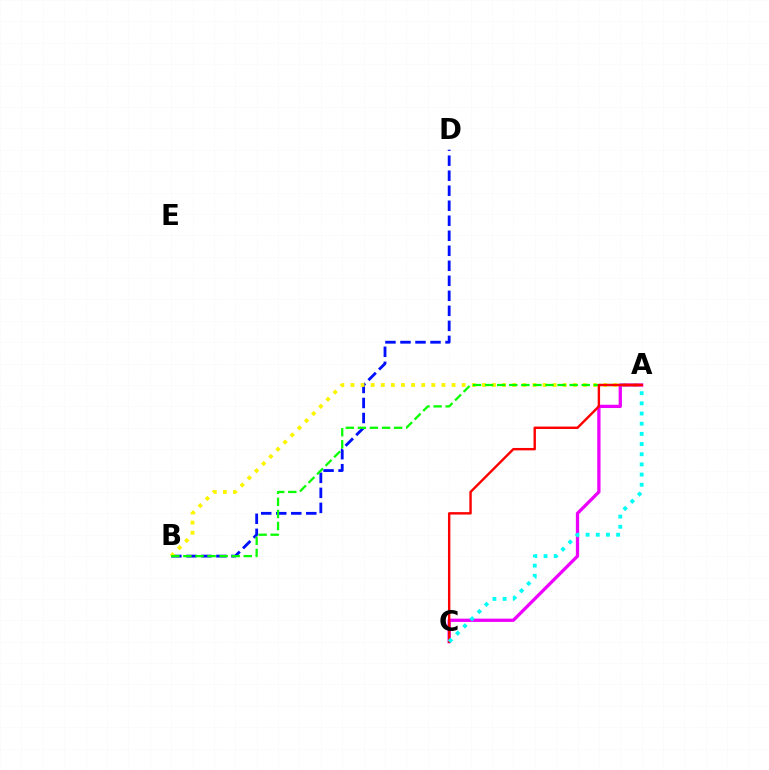{('B', 'D'): [{'color': '#0010ff', 'line_style': 'dashed', 'thickness': 2.04}], ('A', 'B'): [{'color': '#fcf500', 'line_style': 'dotted', 'thickness': 2.75}, {'color': '#08ff00', 'line_style': 'dashed', 'thickness': 1.64}], ('A', 'C'): [{'color': '#ee00ff', 'line_style': 'solid', 'thickness': 2.36}, {'color': '#ff0000', 'line_style': 'solid', 'thickness': 1.74}, {'color': '#00fff6', 'line_style': 'dotted', 'thickness': 2.76}]}